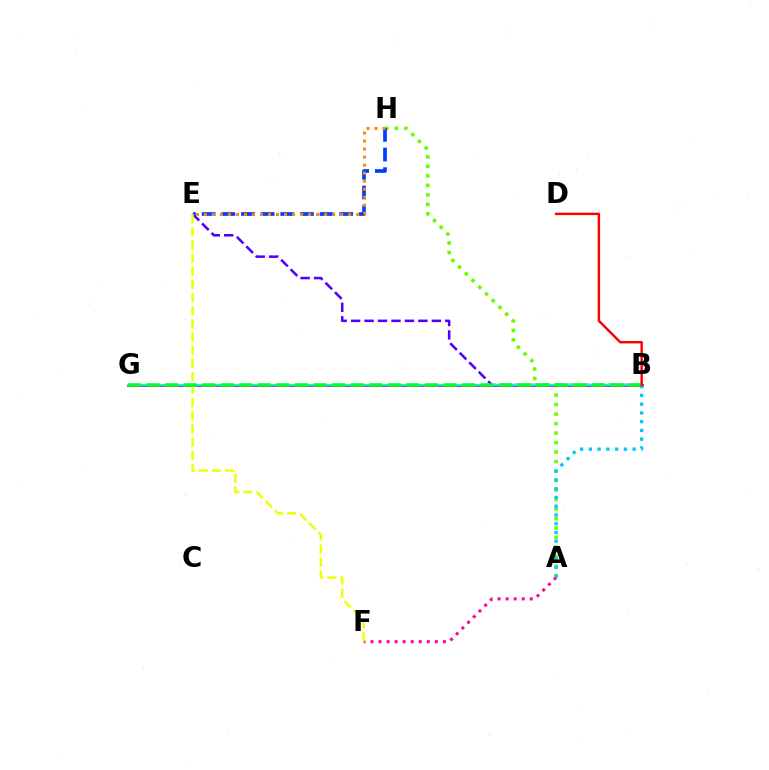{('B', 'E'): [{'color': '#4f00ff', 'line_style': 'dashed', 'thickness': 1.83}], ('A', 'H'): [{'color': '#66ff00', 'line_style': 'dotted', 'thickness': 2.58}], ('E', 'H'): [{'color': '#003fff', 'line_style': 'dashed', 'thickness': 2.67}, {'color': '#ff8800', 'line_style': 'dotted', 'thickness': 2.18}], ('A', 'F'): [{'color': '#ff00a0', 'line_style': 'dotted', 'thickness': 2.19}], ('B', 'G'): [{'color': '#d600ff', 'line_style': 'solid', 'thickness': 2.11}, {'color': '#00ffaf', 'line_style': 'solid', 'thickness': 1.56}, {'color': '#00ff27', 'line_style': 'dashed', 'thickness': 2.52}], ('A', 'B'): [{'color': '#00c7ff', 'line_style': 'dotted', 'thickness': 2.38}], ('E', 'F'): [{'color': '#eeff00', 'line_style': 'dashed', 'thickness': 1.78}], ('B', 'D'): [{'color': '#ff0000', 'line_style': 'solid', 'thickness': 1.75}]}